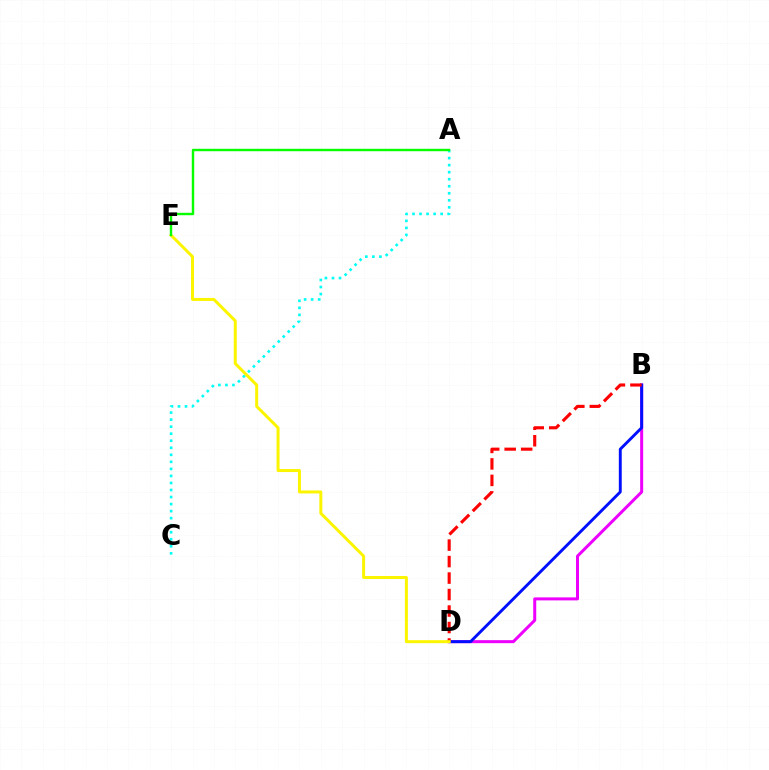{('B', 'D'): [{'color': '#ee00ff', 'line_style': 'solid', 'thickness': 2.17}, {'color': '#0010ff', 'line_style': 'solid', 'thickness': 2.09}, {'color': '#ff0000', 'line_style': 'dashed', 'thickness': 2.24}], ('A', 'C'): [{'color': '#00fff6', 'line_style': 'dotted', 'thickness': 1.91}], ('D', 'E'): [{'color': '#fcf500', 'line_style': 'solid', 'thickness': 2.16}], ('A', 'E'): [{'color': '#08ff00', 'line_style': 'solid', 'thickness': 1.74}]}